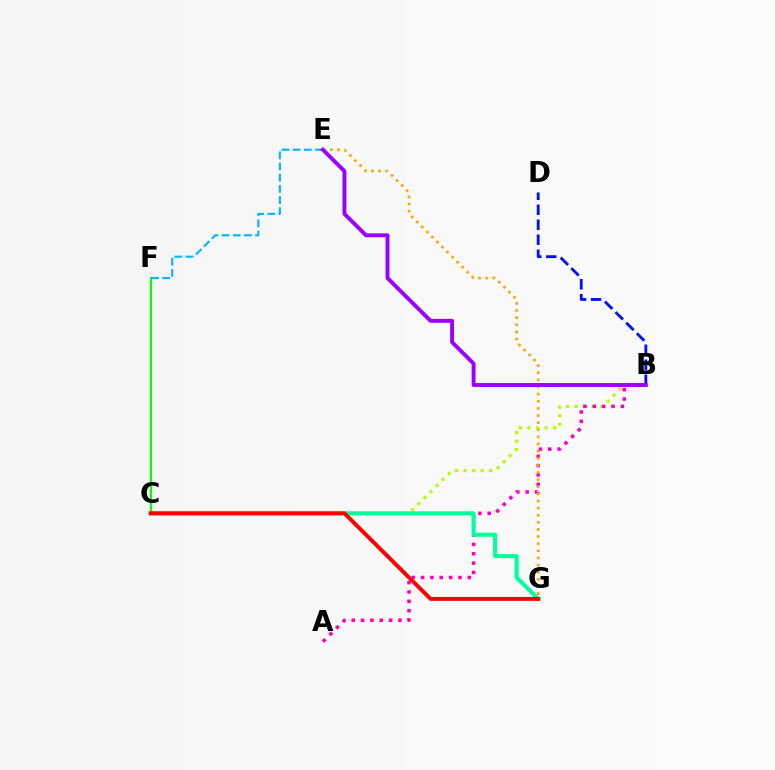{('B', 'C'): [{'color': '#b3ff00', 'line_style': 'dotted', 'thickness': 2.33}], ('A', 'B'): [{'color': '#ff00bd', 'line_style': 'dotted', 'thickness': 2.54}], ('C', 'F'): [{'color': '#08ff00', 'line_style': 'solid', 'thickness': 1.52}], ('B', 'D'): [{'color': '#0010ff', 'line_style': 'dashed', 'thickness': 2.04}], ('E', 'G'): [{'color': '#ffa500', 'line_style': 'dotted', 'thickness': 1.94}], ('E', 'F'): [{'color': '#00b5ff', 'line_style': 'dashed', 'thickness': 1.52}], ('B', 'E'): [{'color': '#9b00ff', 'line_style': 'solid', 'thickness': 2.81}], ('C', 'G'): [{'color': '#00ff9d', 'line_style': 'solid', 'thickness': 2.92}, {'color': '#ff0000', 'line_style': 'solid', 'thickness': 2.84}]}